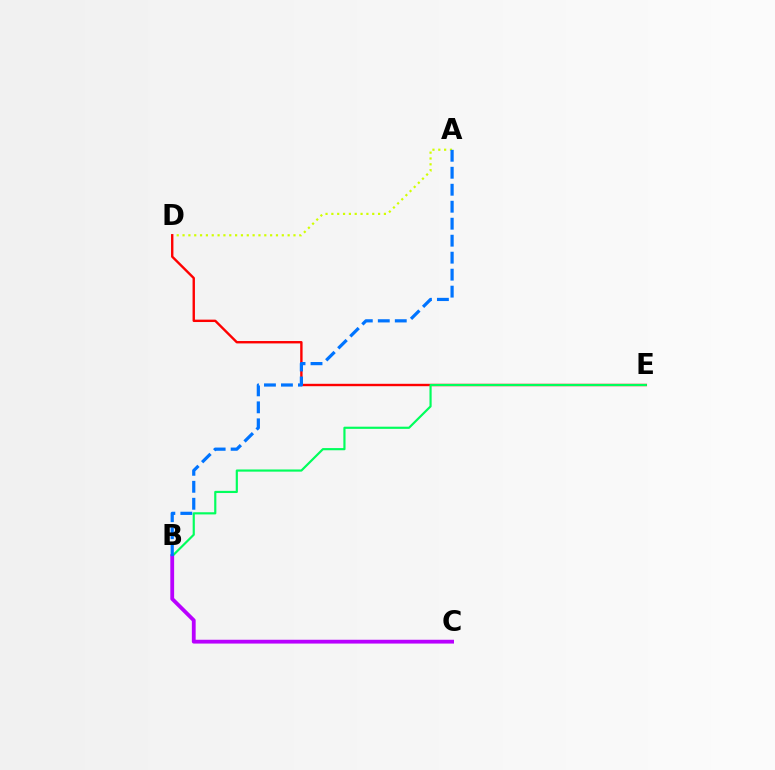{('A', 'D'): [{'color': '#d1ff00', 'line_style': 'dotted', 'thickness': 1.59}], ('D', 'E'): [{'color': '#ff0000', 'line_style': 'solid', 'thickness': 1.72}], ('B', 'E'): [{'color': '#00ff5c', 'line_style': 'solid', 'thickness': 1.56}], ('B', 'C'): [{'color': '#b900ff', 'line_style': 'solid', 'thickness': 2.74}], ('A', 'B'): [{'color': '#0074ff', 'line_style': 'dashed', 'thickness': 2.31}]}